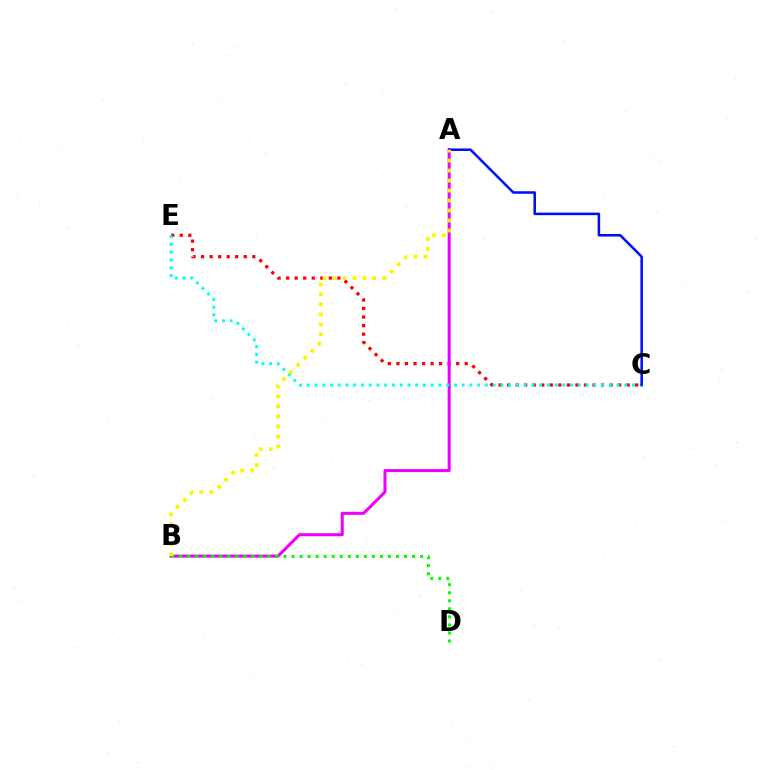{('C', 'E'): [{'color': '#ff0000', 'line_style': 'dotted', 'thickness': 2.32}, {'color': '#00fff6', 'line_style': 'dotted', 'thickness': 2.1}], ('A', 'B'): [{'color': '#ee00ff', 'line_style': 'solid', 'thickness': 2.18}, {'color': '#fcf500', 'line_style': 'dotted', 'thickness': 2.71}], ('B', 'D'): [{'color': '#08ff00', 'line_style': 'dotted', 'thickness': 2.18}], ('A', 'C'): [{'color': '#0010ff', 'line_style': 'solid', 'thickness': 1.84}]}